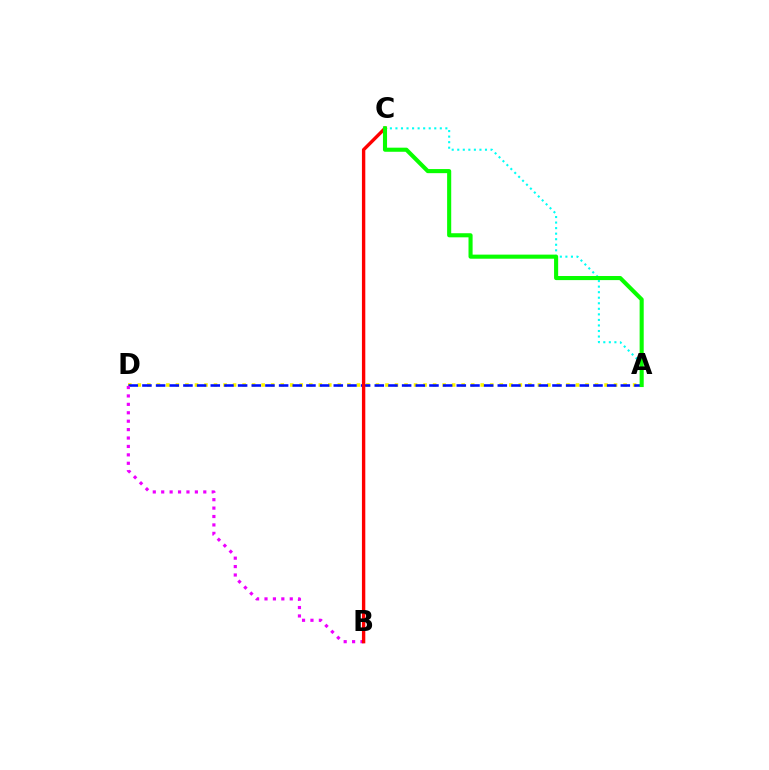{('A', 'C'): [{'color': '#00fff6', 'line_style': 'dotted', 'thickness': 1.51}, {'color': '#08ff00', 'line_style': 'solid', 'thickness': 2.95}], ('A', 'D'): [{'color': '#fcf500', 'line_style': 'dotted', 'thickness': 2.59}, {'color': '#0010ff', 'line_style': 'dashed', 'thickness': 1.86}], ('B', 'D'): [{'color': '#ee00ff', 'line_style': 'dotted', 'thickness': 2.29}], ('B', 'C'): [{'color': '#ff0000', 'line_style': 'solid', 'thickness': 2.43}]}